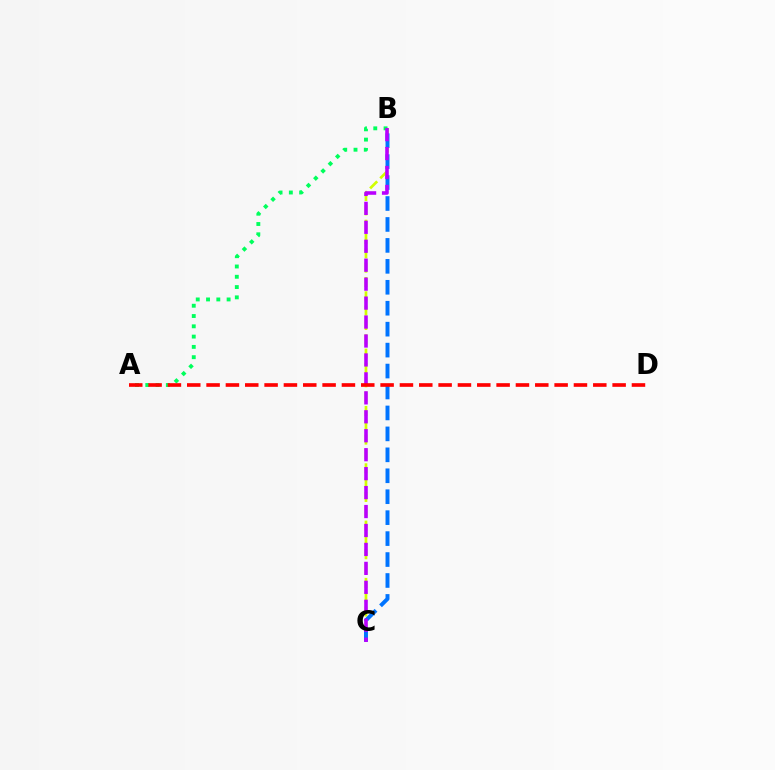{('B', 'C'): [{'color': '#d1ff00', 'line_style': 'dashed', 'thickness': 1.95}, {'color': '#0074ff', 'line_style': 'dashed', 'thickness': 2.85}, {'color': '#b900ff', 'line_style': 'dashed', 'thickness': 2.57}], ('A', 'B'): [{'color': '#00ff5c', 'line_style': 'dotted', 'thickness': 2.8}], ('A', 'D'): [{'color': '#ff0000', 'line_style': 'dashed', 'thickness': 2.63}]}